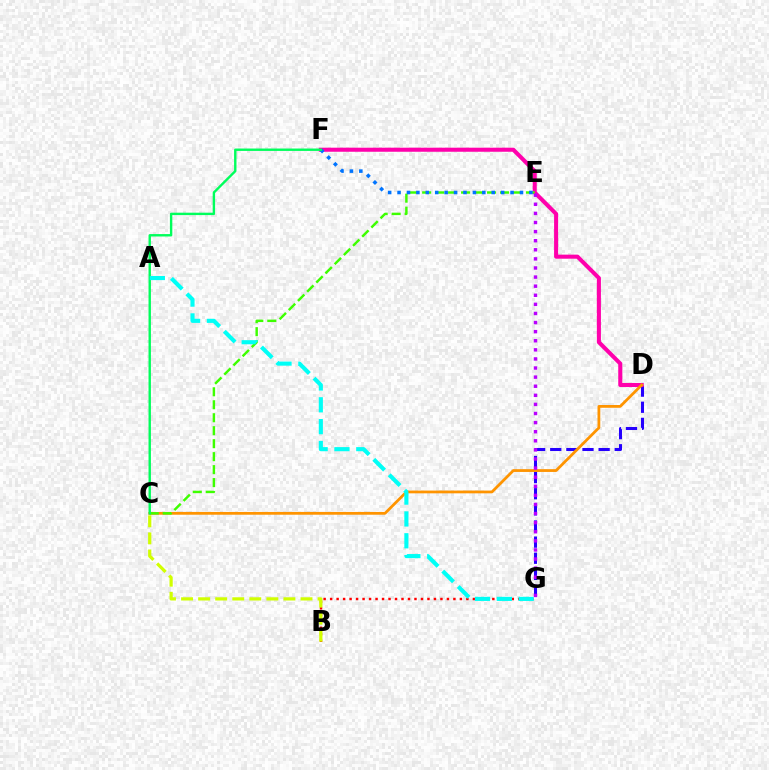{('D', 'G'): [{'color': '#2500ff', 'line_style': 'dashed', 'thickness': 2.19}], ('B', 'G'): [{'color': '#ff0000', 'line_style': 'dotted', 'thickness': 1.76}], ('B', 'C'): [{'color': '#d1ff00', 'line_style': 'dashed', 'thickness': 2.32}], ('D', 'F'): [{'color': '#ff00ac', 'line_style': 'solid', 'thickness': 2.92}], ('C', 'D'): [{'color': '#ff9400', 'line_style': 'solid', 'thickness': 1.99}], ('C', 'E'): [{'color': '#3dff00', 'line_style': 'dashed', 'thickness': 1.76}], ('E', 'F'): [{'color': '#0074ff', 'line_style': 'dotted', 'thickness': 2.56}], ('E', 'G'): [{'color': '#b900ff', 'line_style': 'dotted', 'thickness': 2.47}], ('C', 'F'): [{'color': '#00ff5c', 'line_style': 'solid', 'thickness': 1.73}], ('A', 'G'): [{'color': '#00fff6', 'line_style': 'dashed', 'thickness': 2.97}]}